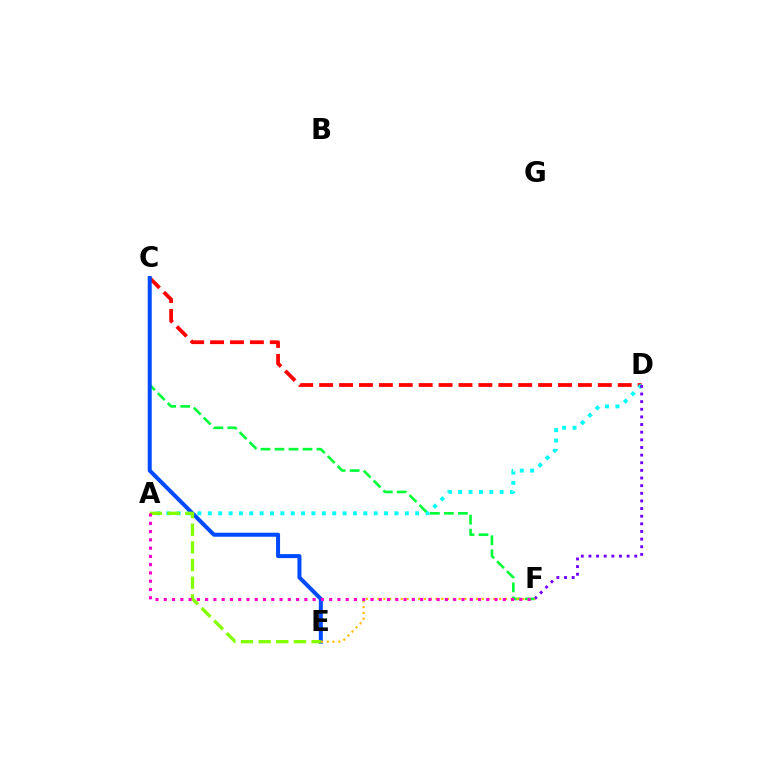{('C', 'D'): [{'color': '#ff0000', 'line_style': 'dashed', 'thickness': 2.7}], ('A', 'D'): [{'color': '#00fff6', 'line_style': 'dotted', 'thickness': 2.82}], ('C', 'F'): [{'color': '#00ff39', 'line_style': 'dashed', 'thickness': 1.9}], ('C', 'E'): [{'color': '#004bff', 'line_style': 'solid', 'thickness': 2.88}], ('D', 'F'): [{'color': '#7200ff', 'line_style': 'dotted', 'thickness': 2.08}], ('E', 'F'): [{'color': '#ffbd00', 'line_style': 'dotted', 'thickness': 1.57}], ('A', 'E'): [{'color': '#84ff00', 'line_style': 'dashed', 'thickness': 2.4}], ('A', 'F'): [{'color': '#ff00cf', 'line_style': 'dotted', 'thickness': 2.25}]}